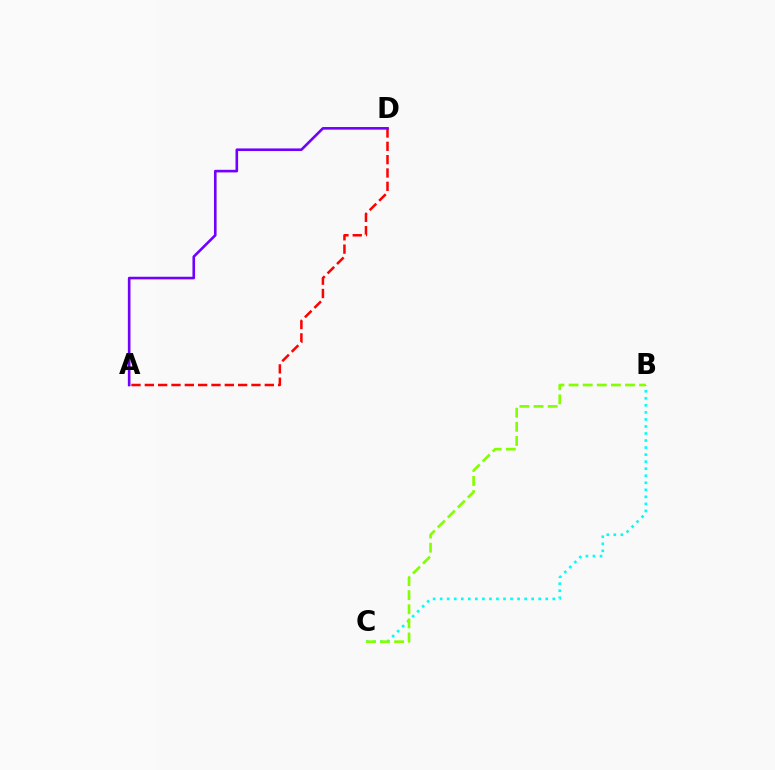{('A', 'D'): [{'color': '#ff0000', 'line_style': 'dashed', 'thickness': 1.81}, {'color': '#7200ff', 'line_style': 'solid', 'thickness': 1.88}], ('B', 'C'): [{'color': '#00fff6', 'line_style': 'dotted', 'thickness': 1.91}, {'color': '#84ff00', 'line_style': 'dashed', 'thickness': 1.92}]}